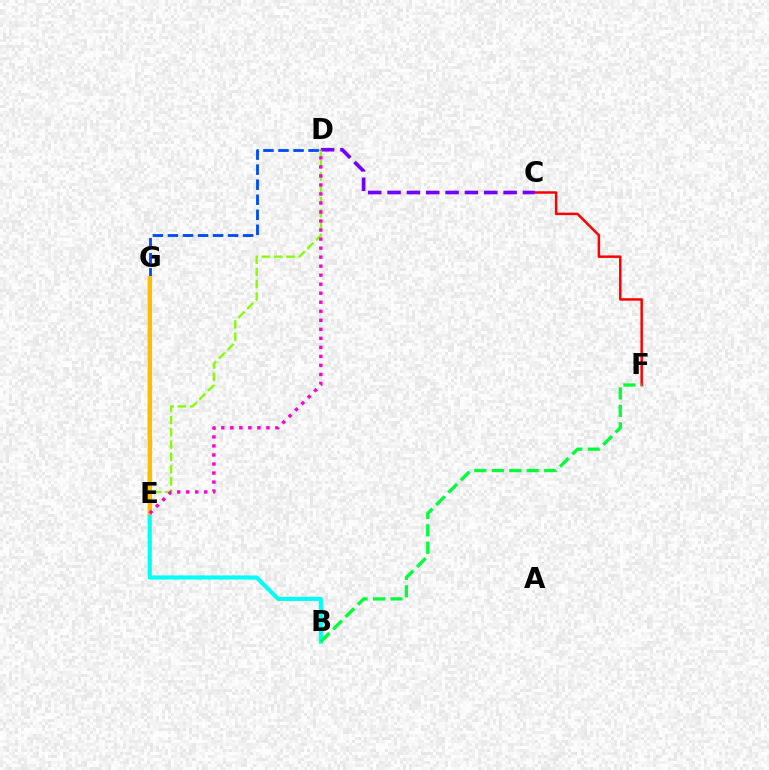{('C', 'F'): [{'color': '#ff0000', 'line_style': 'solid', 'thickness': 1.79}], ('C', 'D'): [{'color': '#7200ff', 'line_style': 'dashed', 'thickness': 2.63}], ('D', 'G'): [{'color': '#004bff', 'line_style': 'dashed', 'thickness': 2.04}], ('B', 'G'): [{'color': '#00fff6', 'line_style': 'solid', 'thickness': 2.97}], ('B', 'F'): [{'color': '#00ff39', 'line_style': 'dashed', 'thickness': 2.37}], ('D', 'E'): [{'color': '#84ff00', 'line_style': 'dashed', 'thickness': 1.67}, {'color': '#ff00cf', 'line_style': 'dotted', 'thickness': 2.45}], ('E', 'G'): [{'color': '#ffbd00', 'line_style': 'solid', 'thickness': 2.97}]}